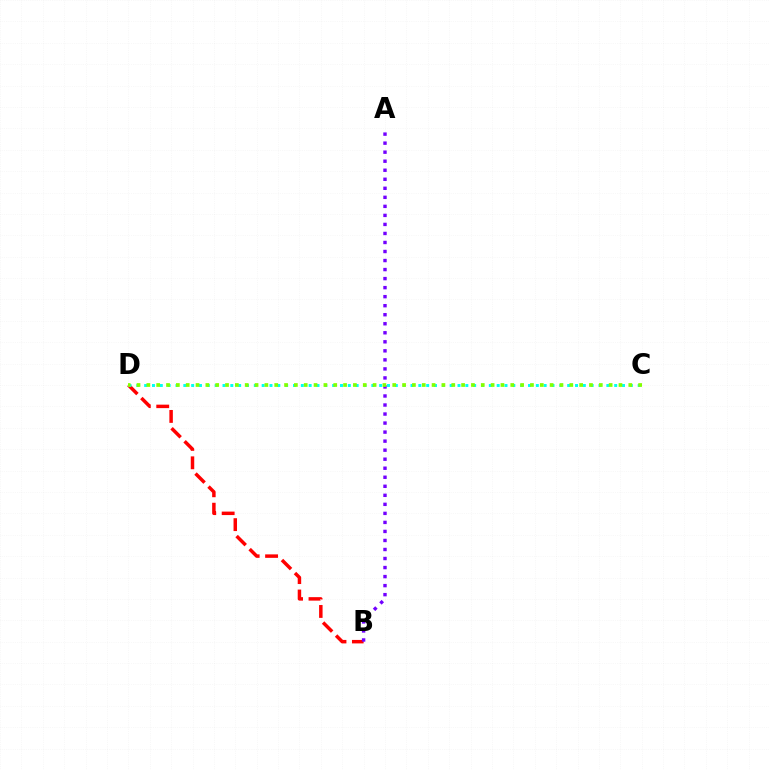{('B', 'D'): [{'color': '#ff0000', 'line_style': 'dashed', 'thickness': 2.5}], ('A', 'B'): [{'color': '#7200ff', 'line_style': 'dotted', 'thickness': 2.45}], ('C', 'D'): [{'color': '#00fff6', 'line_style': 'dotted', 'thickness': 2.13}, {'color': '#84ff00', 'line_style': 'dotted', 'thickness': 2.67}]}